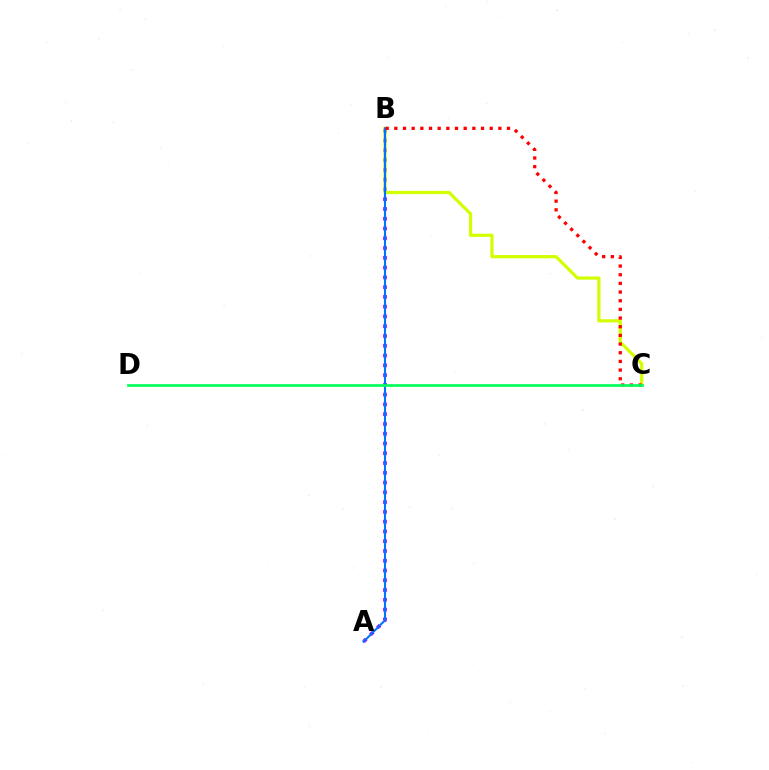{('A', 'B'): [{'color': '#b900ff', 'line_style': 'dotted', 'thickness': 2.65}, {'color': '#0074ff', 'line_style': 'solid', 'thickness': 1.51}], ('B', 'C'): [{'color': '#d1ff00', 'line_style': 'solid', 'thickness': 2.31}, {'color': '#ff0000', 'line_style': 'dotted', 'thickness': 2.36}], ('C', 'D'): [{'color': '#00ff5c', 'line_style': 'solid', 'thickness': 1.94}]}